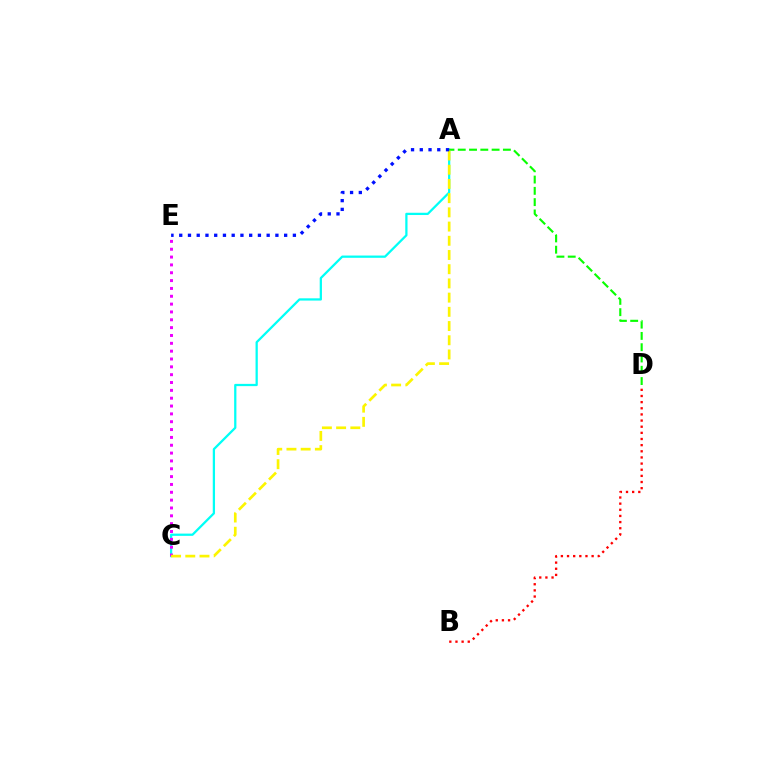{('A', 'C'): [{'color': '#00fff6', 'line_style': 'solid', 'thickness': 1.63}, {'color': '#fcf500', 'line_style': 'dashed', 'thickness': 1.93}], ('C', 'E'): [{'color': '#ee00ff', 'line_style': 'dotted', 'thickness': 2.13}], ('A', 'D'): [{'color': '#08ff00', 'line_style': 'dashed', 'thickness': 1.53}], ('A', 'E'): [{'color': '#0010ff', 'line_style': 'dotted', 'thickness': 2.38}], ('B', 'D'): [{'color': '#ff0000', 'line_style': 'dotted', 'thickness': 1.67}]}